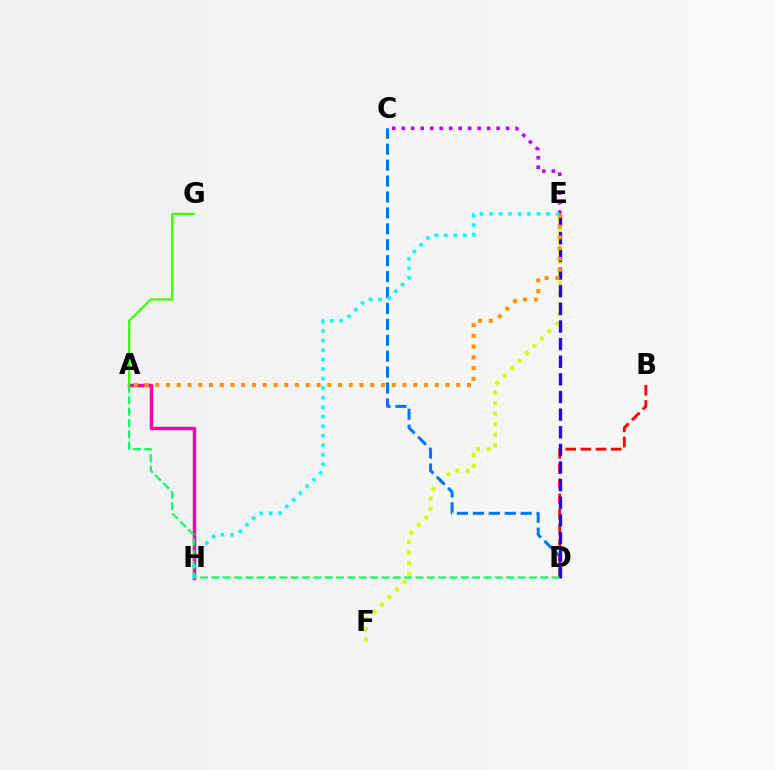{('E', 'F'): [{'color': '#d1ff00', 'line_style': 'dotted', 'thickness': 2.86}], ('C', 'D'): [{'color': '#0074ff', 'line_style': 'dashed', 'thickness': 2.16}], ('B', 'D'): [{'color': '#ff0000', 'line_style': 'dashed', 'thickness': 2.06}], ('A', 'H'): [{'color': '#ff00ac', 'line_style': 'solid', 'thickness': 2.5}], ('D', 'E'): [{'color': '#2500ff', 'line_style': 'dashed', 'thickness': 2.4}], ('C', 'E'): [{'color': '#b900ff', 'line_style': 'dotted', 'thickness': 2.58}], ('A', 'G'): [{'color': '#3dff00', 'line_style': 'solid', 'thickness': 1.6}], ('A', 'D'): [{'color': '#00ff5c', 'line_style': 'dashed', 'thickness': 1.54}], ('A', 'E'): [{'color': '#ff9400', 'line_style': 'dotted', 'thickness': 2.92}], ('E', 'H'): [{'color': '#00fff6', 'line_style': 'dotted', 'thickness': 2.59}]}